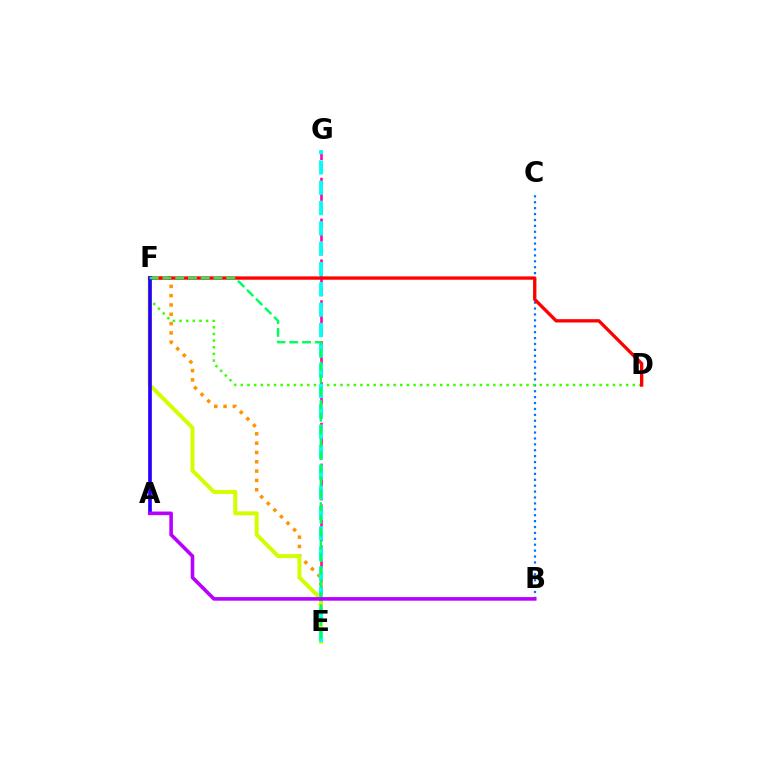{('E', 'F'): [{'color': '#ff9400', 'line_style': 'dotted', 'thickness': 2.53}, {'color': '#d1ff00', 'line_style': 'solid', 'thickness': 2.87}, {'color': '#00ff5c', 'line_style': 'dashed', 'thickness': 1.73}], ('E', 'G'): [{'color': '#ff00ac', 'line_style': 'dashed', 'thickness': 1.85}, {'color': '#00fff6', 'line_style': 'dashed', 'thickness': 2.76}], ('B', 'C'): [{'color': '#0074ff', 'line_style': 'dotted', 'thickness': 1.6}], ('D', 'F'): [{'color': '#3dff00', 'line_style': 'dotted', 'thickness': 1.81}, {'color': '#ff0000', 'line_style': 'solid', 'thickness': 2.4}], ('A', 'F'): [{'color': '#2500ff', 'line_style': 'solid', 'thickness': 2.63}], ('A', 'B'): [{'color': '#b900ff', 'line_style': 'solid', 'thickness': 2.59}]}